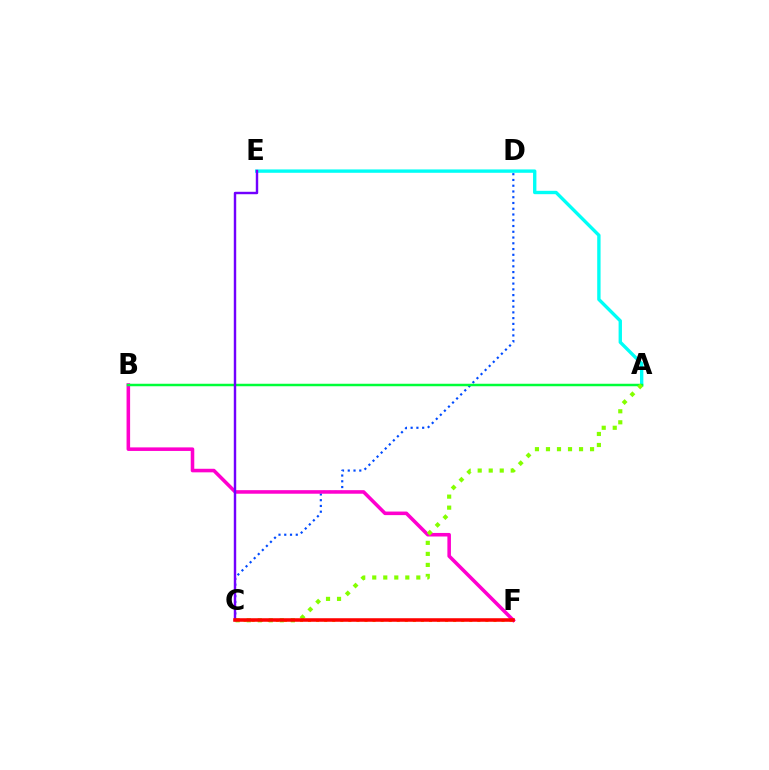{('C', 'D'): [{'color': '#004bff', 'line_style': 'dotted', 'thickness': 1.56}], ('A', 'E'): [{'color': '#00fff6', 'line_style': 'solid', 'thickness': 2.42}], ('B', 'F'): [{'color': '#ff00cf', 'line_style': 'solid', 'thickness': 2.56}], ('A', 'B'): [{'color': '#00ff39', 'line_style': 'solid', 'thickness': 1.79}], ('C', 'F'): [{'color': '#ffbd00', 'line_style': 'dotted', 'thickness': 2.19}, {'color': '#ff0000', 'line_style': 'solid', 'thickness': 2.56}], ('A', 'C'): [{'color': '#84ff00', 'line_style': 'dotted', 'thickness': 2.99}], ('C', 'E'): [{'color': '#7200ff', 'line_style': 'solid', 'thickness': 1.75}]}